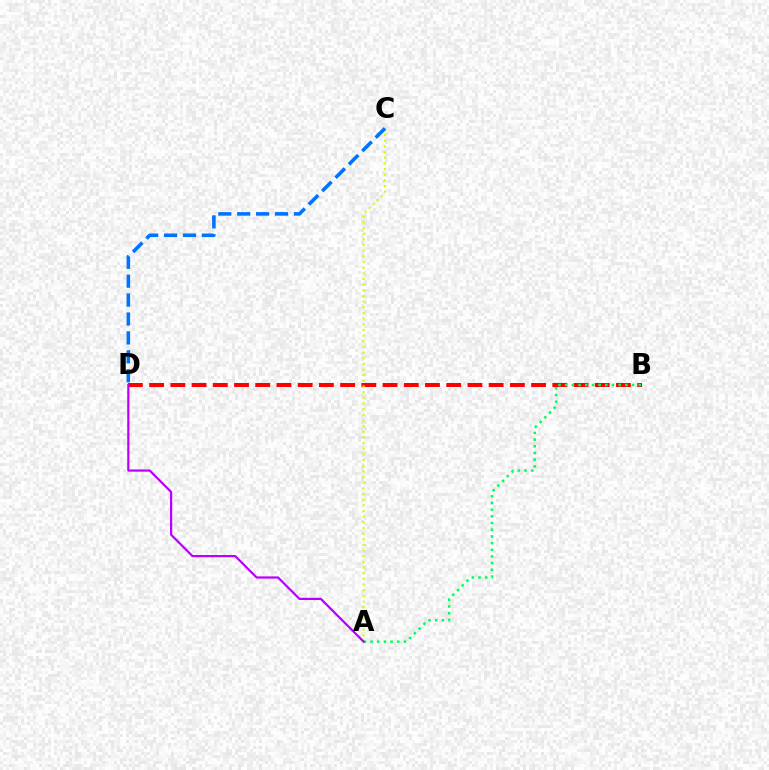{('B', 'D'): [{'color': '#ff0000', 'line_style': 'dashed', 'thickness': 2.88}], ('A', 'C'): [{'color': '#d1ff00', 'line_style': 'dotted', 'thickness': 1.54}], ('C', 'D'): [{'color': '#0074ff', 'line_style': 'dashed', 'thickness': 2.57}], ('A', 'B'): [{'color': '#00ff5c', 'line_style': 'dotted', 'thickness': 1.82}], ('A', 'D'): [{'color': '#b900ff', 'line_style': 'solid', 'thickness': 1.6}]}